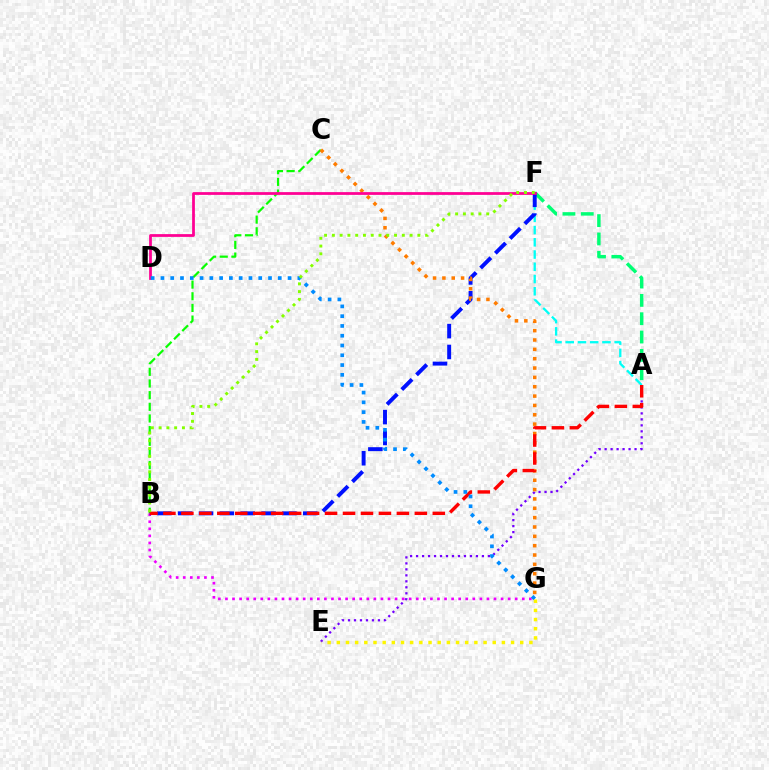{('A', 'F'): [{'color': '#00fff6', 'line_style': 'dashed', 'thickness': 1.66}, {'color': '#00ff74', 'line_style': 'dashed', 'thickness': 2.49}], ('B', 'C'): [{'color': '#08ff00', 'line_style': 'dashed', 'thickness': 1.58}], ('B', 'G'): [{'color': '#ee00ff', 'line_style': 'dotted', 'thickness': 1.92}], ('B', 'F'): [{'color': '#0010ff', 'line_style': 'dashed', 'thickness': 2.83}, {'color': '#84ff00', 'line_style': 'dotted', 'thickness': 2.11}], ('A', 'E'): [{'color': '#7200ff', 'line_style': 'dotted', 'thickness': 1.63}], ('C', 'G'): [{'color': '#ff7c00', 'line_style': 'dotted', 'thickness': 2.54}], ('D', 'F'): [{'color': '#ff0094', 'line_style': 'solid', 'thickness': 1.99}], ('A', 'B'): [{'color': '#ff0000', 'line_style': 'dashed', 'thickness': 2.44}], ('D', 'G'): [{'color': '#008cff', 'line_style': 'dotted', 'thickness': 2.66}], ('E', 'G'): [{'color': '#fcf500', 'line_style': 'dotted', 'thickness': 2.49}]}